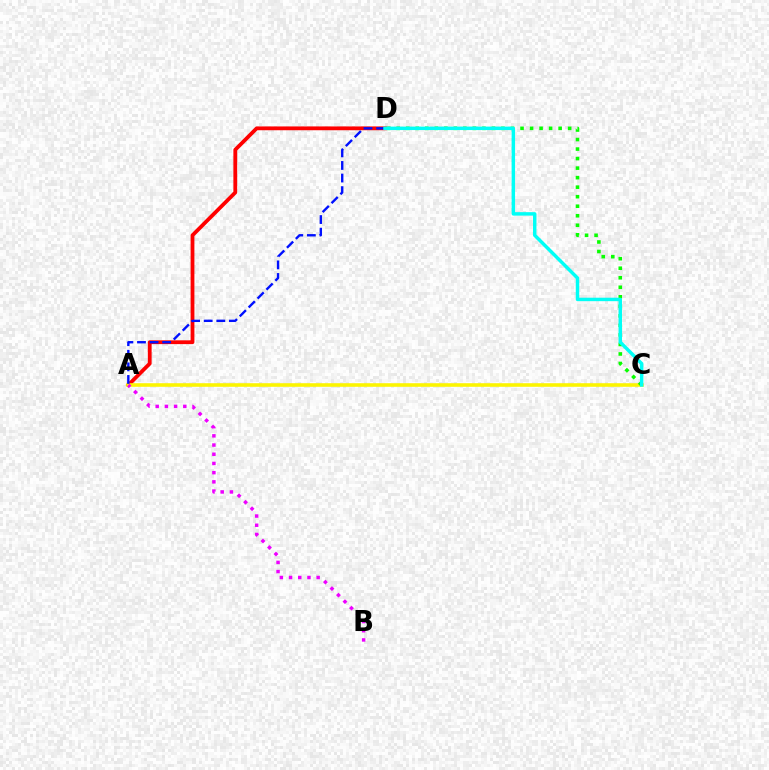{('A', 'D'): [{'color': '#ff0000', 'line_style': 'solid', 'thickness': 2.74}, {'color': '#0010ff', 'line_style': 'dashed', 'thickness': 1.71}], ('A', 'C'): [{'color': '#fcf500', 'line_style': 'solid', 'thickness': 2.58}], ('C', 'D'): [{'color': '#08ff00', 'line_style': 'dotted', 'thickness': 2.59}, {'color': '#00fff6', 'line_style': 'solid', 'thickness': 2.49}], ('A', 'B'): [{'color': '#ee00ff', 'line_style': 'dotted', 'thickness': 2.5}]}